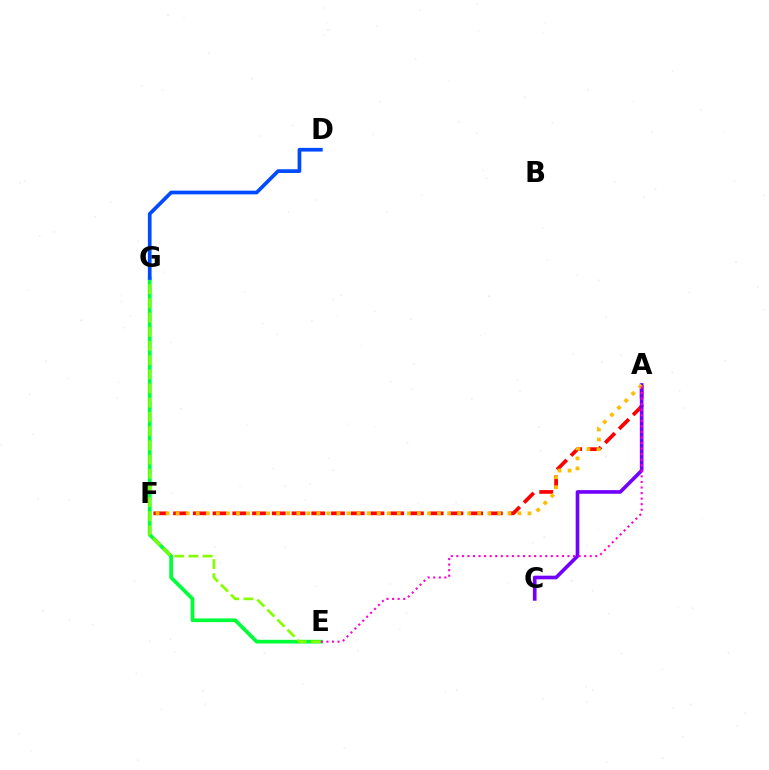{('F', 'G'): [{'color': '#00fff6', 'line_style': 'dashed', 'thickness': 1.74}], ('E', 'G'): [{'color': '#00ff39', 'line_style': 'solid', 'thickness': 2.67}, {'color': '#84ff00', 'line_style': 'dashed', 'thickness': 1.93}], ('A', 'F'): [{'color': '#ff0000', 'line_style': 'dashed', 'thickness': 2.68}, {'color': '#ffbd00', 'line_style': 'dotted', 'thickness': 2.73}], ('A', 'C'): [{'color': '#7200ff', 'line_style': 'solid', 'thickness': 2.63}], ('A', 'E'): [{'color': '#ff00cf', 'line_style': 'dotted', 'thickness': 1.51}], ('D', 'G'): [{'color': '#004bff', 'line_style': 'solid', 'thickness': 2.66}]}